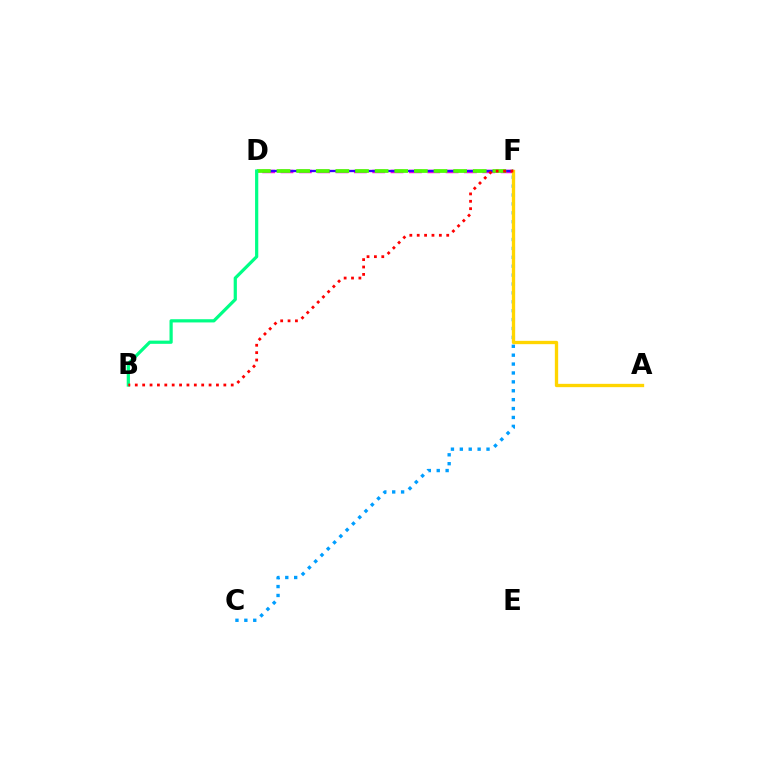{('D', 'F'): [{'color': '#ff00ed', 'line_style': 'dashed', 'thickness': 2.49}, {'color': '#3700ff', 'line_style': 'solid', 'thickness': 1.68}, {'color': '#4fff00', 'line_style': 'dashed', 'thickness': 2.67}], ('C', 'F'): [{'color': '#009eff', 'line_style': 'dotted', 'thickness': 2.42}], ('A', 'F'): [{'color': '#ffd500', 'line_style': 'solid', 'thickness': 2.4}], ('B', 'D'): [{'color': '#00ff86', 'line_style': 'solid', 'thickness': 2.31}], ('B', 'F'): [{'color': '#ff0000', 'line_style': 'dotted', 'thickness': 2.01}]}